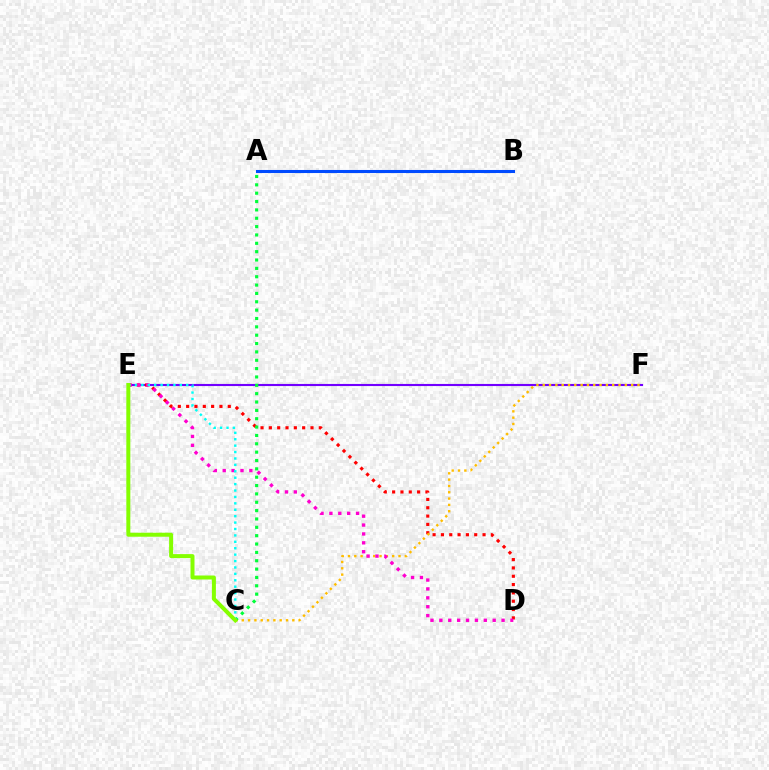{('E', 'F'): [{'color': '#7200ff', 'line_style': 'solid', 'thickness': 1.52}], ('D', 'E'): [{'color': '#ff0000', 'line_style': 'dotted', 'thickness': 2.26}, {'color': '#ff00cf', 'line_style': 'dotted', 'thickness': 2.41}], ('C', 'F'): [{'color': '#ffbd00', 'line_style': 'dotted', 'thickness': 1.72}], ('A', 'C'): [{'color': '#00ff39', 'line_style': 'dotted', 'thickness': 2.27}], ('C', 'E'): [{'color': '#00fff6', 'line_style': 'dotted', 'thickness': 1.74}, {'color': '#84ff00', 'line_style': 'solid', 'thickness': 2.88}], ('A', 'B'): [{'color': '#004bff', 'line_style': 'solid', 'thickness': 2.21}]}